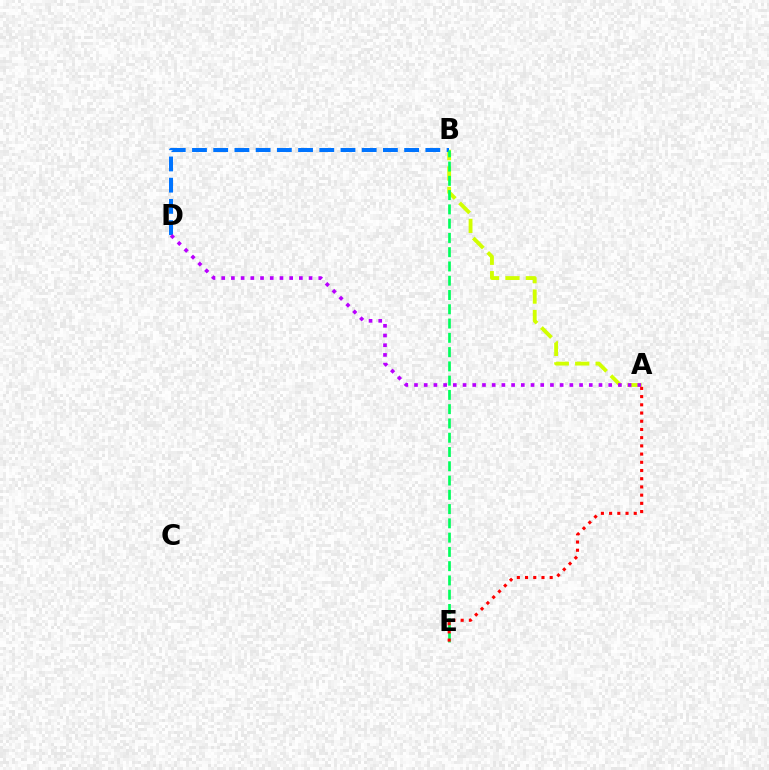{('A', 'B'): [{'color': '#d1ff00', 'line_style': 'dashed', 'thickness': 2.77}], ('B', 'D'): [{'color': '#0074ff', 'line_style': 'dashed', 'thickness': 2.88}], ('B', 'E'): [{'color': '#00ff5c', 'line_style': 'dashed', 'thickness': 1.94}], ('A', 'D'): [{'color': '#b900ff', 'line_style': 'dotted', 'thickness': 2.64}], ('A', 'E'): [{'color': '#ff0000', 'line_style': 'dotted', 'thickness': 2.23}]}